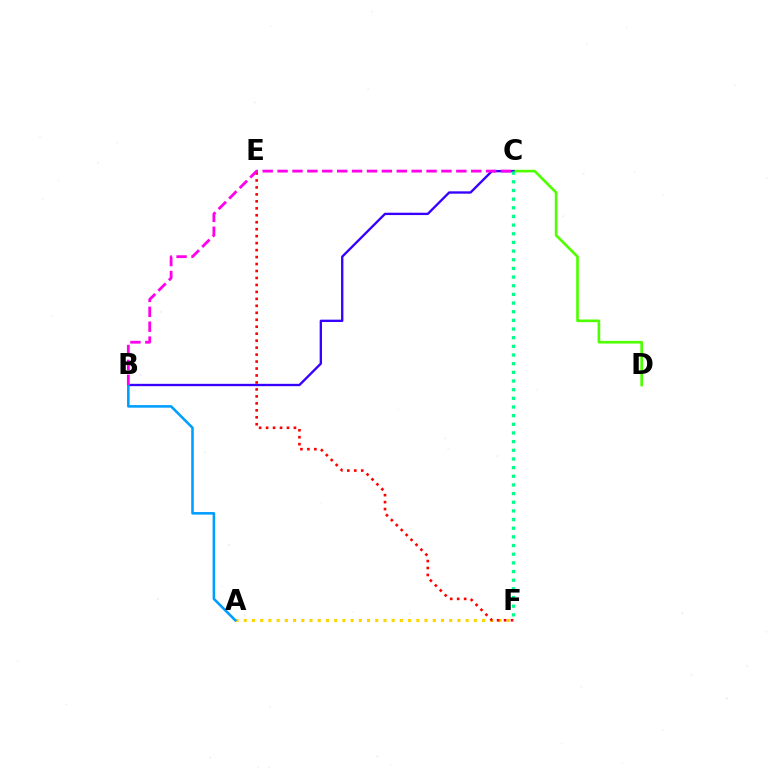{('C', 'D'): [{'color': '#4fff00', 'line_style': 'solid', 'thickness': 1.92}], ('B', 'C'): [{'color': '#3700ff', 'line_style': 'solid', 'thickness': 1.69}, {'color': '#ff00ed', 'line_style': 'dashed', 'thickness': 2.02}], ('A', 'F'): [{'color': '#ffd500', 'line_style': 'dotted', 'thickness': 2.23}], ('E', 'F'): [{'color': '#ff0000', 'line_style': 'dotted', 'thickness': 1.89}], ('A', 'B'): [{'color': '#009eff', 'line_style': 'solid', 'thickness': 1.85}], ('C', 'F'): [{'color': '#00ff86', 'line_style': 'dotted', 'thickness': 2.35}]}